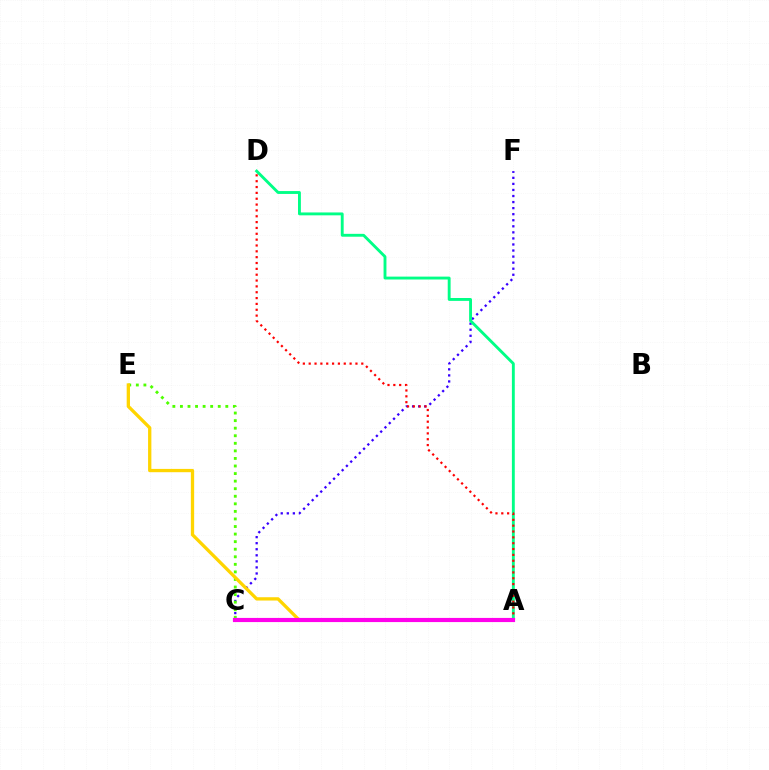{('A', 'C'): [{'color': '#009eff', 'line_style': 'solid', 'thickness': 2.88}, {'color': '#ff00ed', 'line_style': 'solid', 'thickness': 2.99}], ('C', 'F'): [{'color': '#3700ff', 'line_style': 'dotted', 'thickness': 1.65}], ('A', 'D'): [{'color': '#00ff86', 'line_style': 'solid', 'thickness': 2.07}, {'color': '#ff0000', 'line_style': 'dotted', 'thickness': 1.59}], ('C', 'E'): [{'color': '#4fff00', 'line_style': 'dotted', 'thickness': 2.06}], ('A', 'E'): [{'color': '#ffd500', 'line_style': 'solid', 'thickness': 2.38}]}